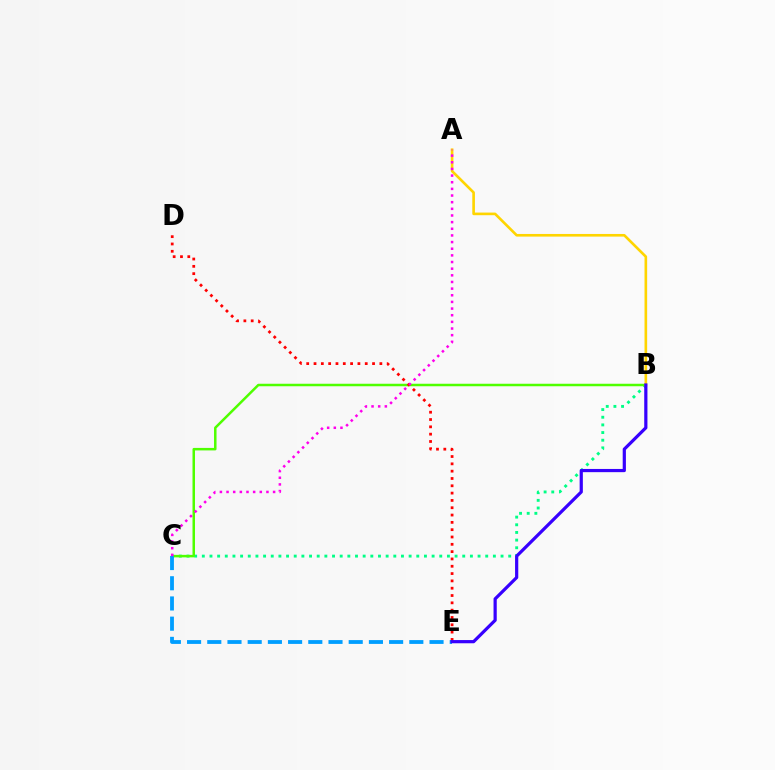{('B', 'C'): [{'color': '#00ff86', 'line_style': 'dotted', 'thickness': 2.08}, {'color': '#4fff00', 'line_style': 'solid', 'thickness': 1.8}], ('A', 'B'): [{'color': '#ffd500', 'line_style': 'solid', 'thickness': 1.9}], ('D', 'E'): [{'color': '#ff0000', 'line_style': 'dotted', 'thickness': 1.99}], ('C', 'E'): [{'color': '#009eff', 'line_style': 'dashed', 'thickness': 2.74}], ('B', 'E'): [{'color': '#3700ff', 'line_style': 'solid', 'thickness': 2.31}], ('A', 'C'): [{'color': '#ff00ed', 'line_style': 'dotted', 'thickness': 1.81}]}